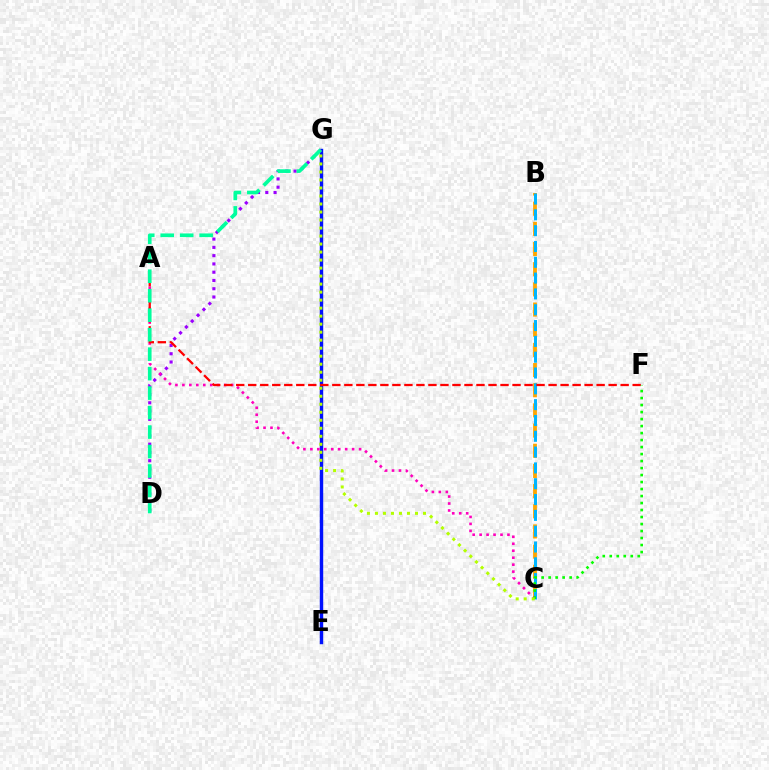{('E', 'G'): [{'color': '#0010ff', 'line_style': 'solid', 'thickness': 2.46}], ('B', 'C'): [{'color': '#ffa500', 'line_style': 'dashed', 'thickness': 2.74}, {'color': '#00b5ff', 'line_style': 'dashed', 'thickness': 2.15}], ('D', 'G'): [{'color': '#9b00ff', 'line_style': 'dotted', 'thickness': 2.25}, {'color': '#00ff9d', 'line_style': 'dashed', 'thickness': 2.65}], ('A', 'C'): [{'color': '#ff00bd', 'line_style': 'dotted', 'thickness': 1.89}], ('A', 'F'): [{'color': '#ff0000', 'line_style': 'dashed', 'thickness': 1.63}], ('C', 'F'): [{'color': '#08ff00', 'line_style': 'dotted', 'thickness': 1.9}], ('C', 'G'): [{'color': '#b3ff00', 'line_style': 'dotted', 'thickness': 2.18}]}